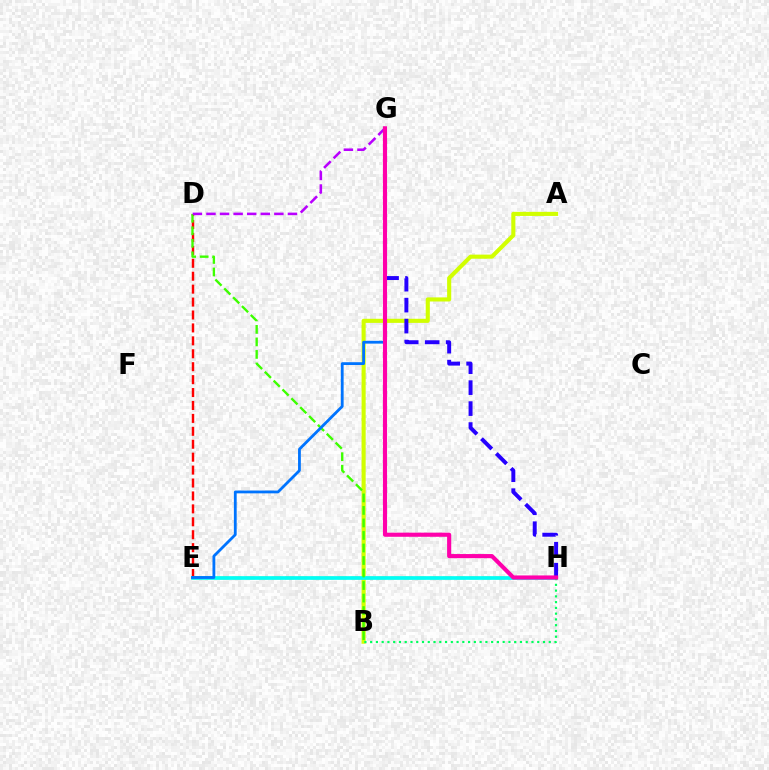{('A', 'B'): [{'color': '#d1ff00', 'line_style': 'solid', 'thickness': 2.95}], ('G', 'H'): [{'color': '#2500ff', 'line_style': 'dashed', 'thickness': 2.85}, {'color': '#ff00ac', 'line_style': 'solid', 'thickness': 2.97}], ('E', 'H'): [{'color': '#ff9400', 'line_style': 'dashed', 'thickness': 1.79}, {'color': '#00fff6', 'line_style': 'solid', 'thickness': 2.65}], ('D', 'E'): [{'color': '#ff0000', 'line_style': 'dashed', 'thickness': 1.76}], ('B', 'D'): [{'color': '#3dff00', 'line_style': 'dashed', 'thickness': 1.7}], ('E', 'G'): [{'color': '#0074ff', 'line_style': 'solid', 'thickness': 2.01}], ('D', 'G'): [{'color': '#b900ff', 'line_style': 'dashed', 'thickness': 1.84}], ('B', 'H'): [{'color': '#00ff5c', 'line_style': 'dotted', 'thickness': 1.57}]}